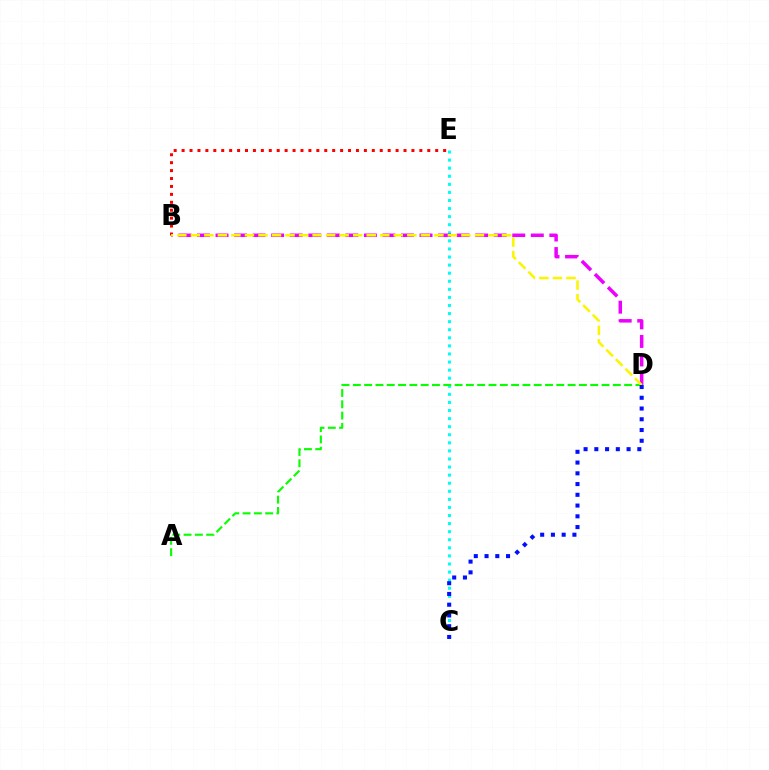{('C', 'E'): [{'color': '#00fff6', 'line_style': 'dotted', 'thickness': 2.19}], ('B', 'D'): [{'color': '#ee00ff', 'line_style': 'dashed', 'thickness': 2.52}, {'color': '#fcf500', 'line_style': 'dashed', 'thickness': 1.84}], ('A', 'D'): [{'color': '#08ff00', 'line_style': 'dashed', 'thickness': 1.54}], ('B', 'E'): [{'color': '#ff0000', 'line_style': 'dotted', 'thickness': 2.15}], ('C', 'D'): [{'color': '#0010ff', 'line_style': 'dotted', 'thickness': 2.92}]}